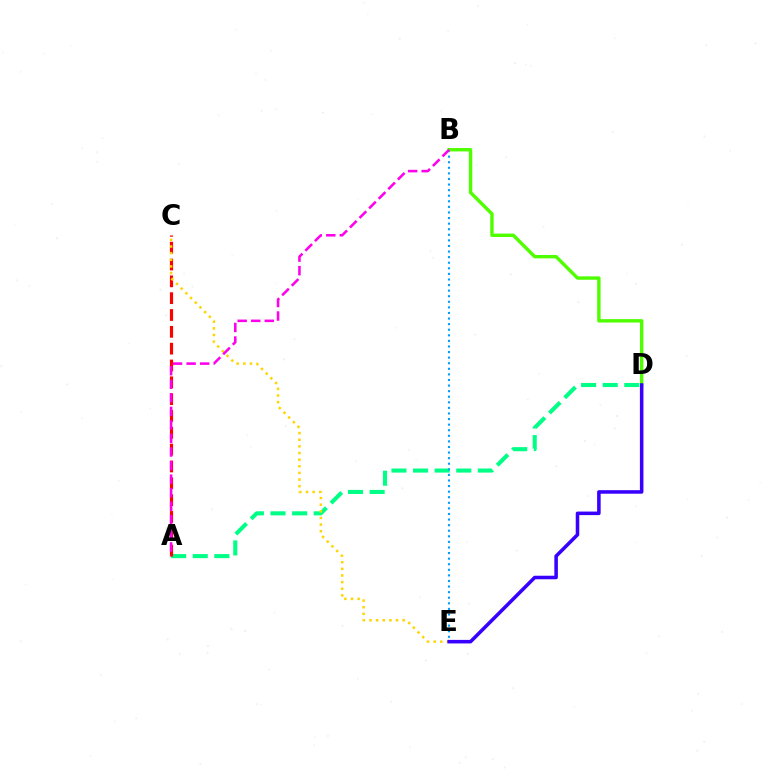{('A', 'D'): [{'color': '#00ff86', 'line_style': 'dashed', 'thickness': 2.93}], ('A', 'C'): [{'color': '#ff0000', 'line_style': 'dashed', 'thickness': 2.29}], ('B', 'E'): [{'color': '#009eff', 'line_style': 'dotted', 'thickness': 1.52}], ('B', 'D'): [{'color': '#4fff00', 'line_style': 'solid', 'thickness': 2.45}], ('C', 'E'): [{'color': '#ffd500', 'line_style': 'dotted', 'thickness': 1.8}], ('A', 'B'): [{'color': '#ff00ed', 'line_style': 'dashed', 'thickness': 1.84}], ('D', 'E'): [{'color': '#3700ff', 'line_style': 'solid', 'thickness': 2.55}]}